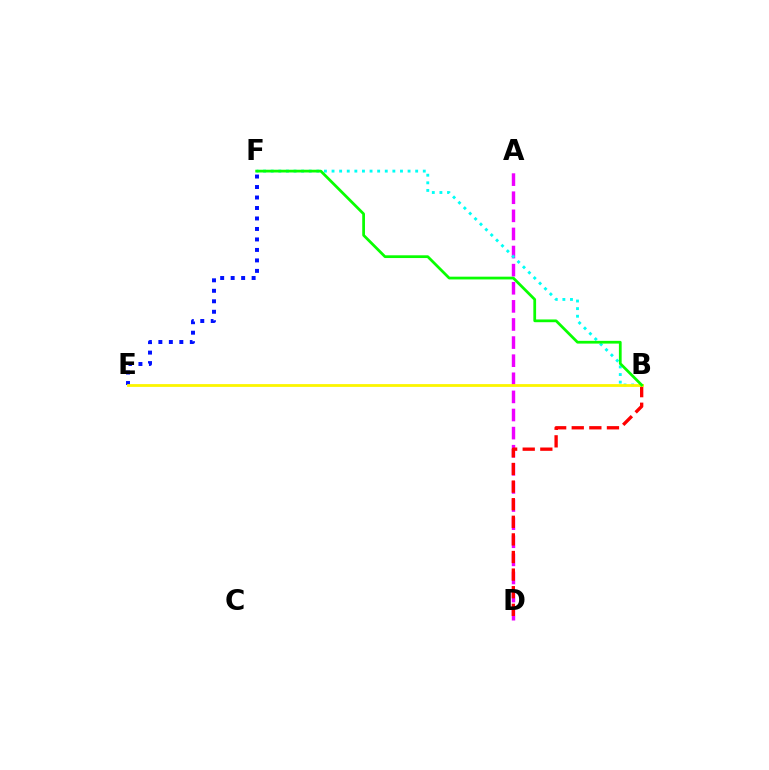{('E', 'F'): [{'color': '#0010ff', 'line_style': 'dotted', 'thickness': 2.85}], ('A', 'D'): [{'color': '#ee00ff', 'line_style': 'dashed', 'thickness': 2.46}], ('B', 'F'): [{'color': '#00fff6', 'line_style': 'dotted', 'thickness': 2.07}, {'color': '#08ff00', 'line_style': 'solid', 'thickness': 1.98}], ('B', 'D'): [{'color': '#ff0000', 'line_style': 'dashed', 'thickness': 2.39}], ('B', 'E'): [{'color': '#fcf500', 'line_style': 'solid', 'thickness': 2.01}]}